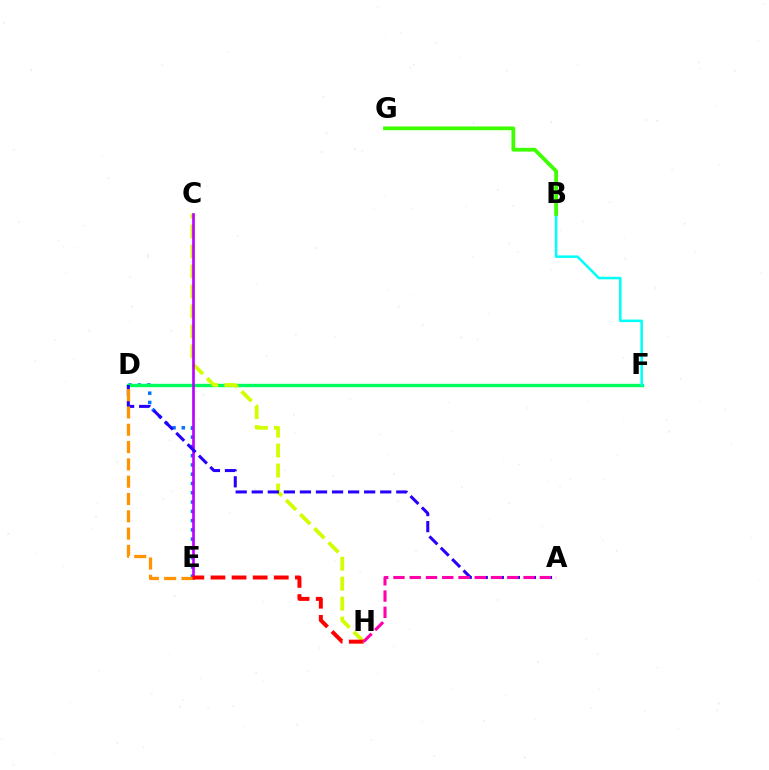{('D', 'E'): [{'color': '#0074ff', 'line_style': 'dotted', 'thickness': 2.52}, {'color': '#ff9400', 'line_style': 'dashed', 'thickness': 2.35}], ('D', 'F'): [{'color': '#00ff5c', 'line_style': 'solid', 'thickness': 2.43}], ('B', 'F'): [{'color': '#00fff6', 'line_style': 'solid', 'thickness': 1.82}], ('B', 'G'): [{'color': '#3dff00', 'line_style': 'solid', 'thickness': 2.72}], ('C', 'H'): [{'color': '#d1ff00', 'line_style': 'dashed', 'thickness': 2.71}], ('C', 'E'): [{'color': '#b900ff', 'line_style': 'solid', 'thickness': 1.91}], ('A', 'D'): [{'color': '#2500ff', 'line_style': 'dashed', 'thickness': 2.18}], ('E', 'H'): [{'color': '#ff0000', 'line_style': 'dashed', 'thickness': 2.87}], ('A', 'H'): [{'color': '#ff00ac', 'line_style': 'dashed', 'thickness': 2.21}]}